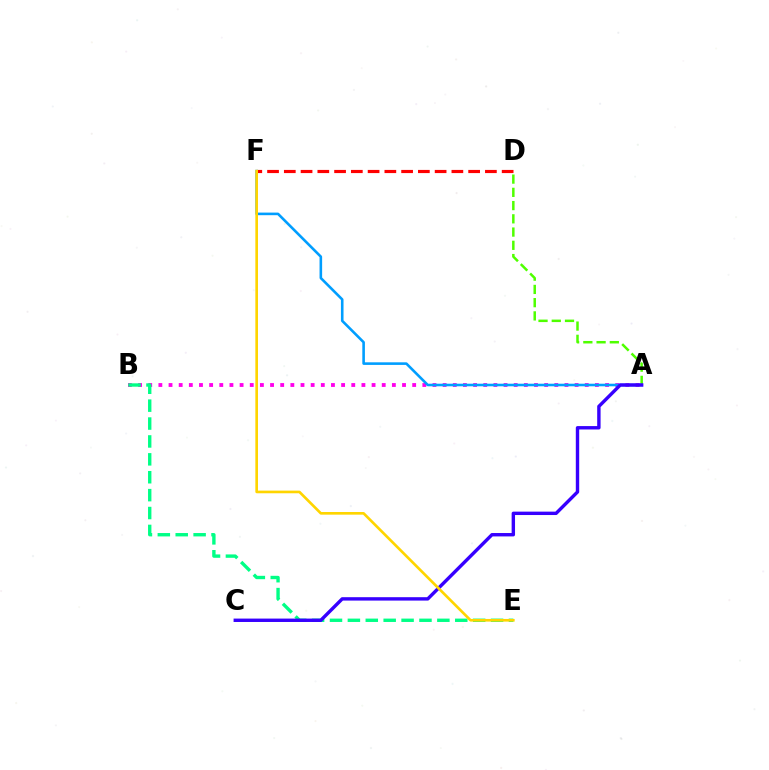{('A', 'B'): [{'color': '#ff00ed', 'line_style': 'dotted', 'thickness': 2.76}], ('D', 'F'): [{'color': '#ff0000', 'line_style': 'dashed', 'thickness': 2.28}], ('A', 'D'): [{'color': '#4fff00', 'line_style': 'dashed', 'thickness': 1.8}], ('A', 'F'): [{'color': '#009eff', 'line_style': 'solid', 'thickness': 1.87}], ('B', 'E'): [{'color': '#00ff86', 'line_style': 'dashed', 'thickness': 2.43}], ('A', 'C'): [{'color': '#3700ff', 'line_style': 'solid', 'thickness': 2.45}], ('E', 'F'): [{'color': '#ffd500', 'line_style': 'solid', 'thickness': 1.91}]}